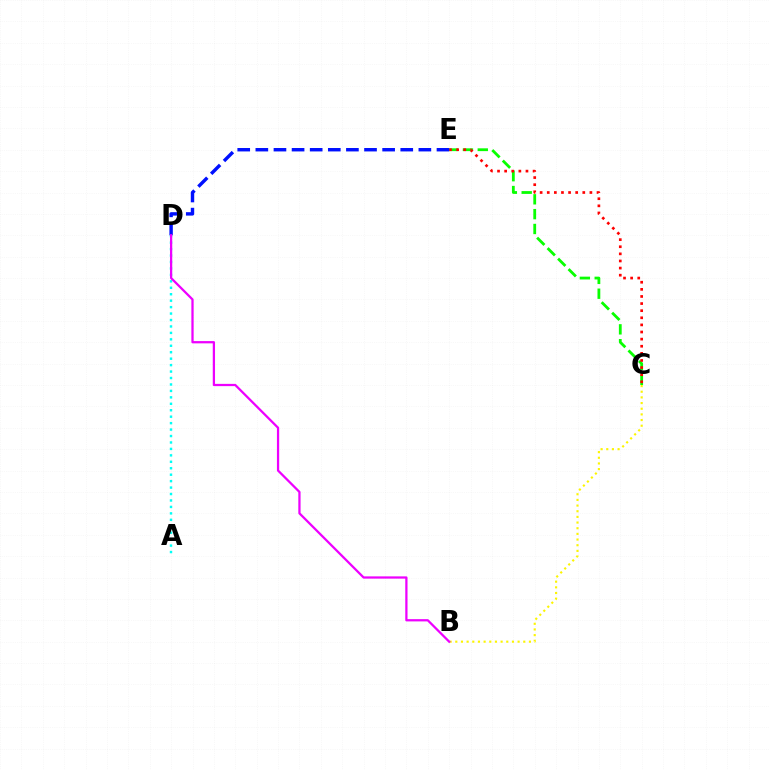{('A', 'D'): [{'color': '#00fff6', 'line_style': 'dotted', 'thickness': 1.75}], ('B', 'C'): [{'color': '#fcf500', 'line_style': 'dotted', 'thickness': 1.54}], ('C', 'E'): [{'color': '#08ff00', 'line_style': 'dashed', 'thickness': 2.02}, {'color': '#ff0000', 'line_style': 'dotted', 'thickness': 1.93}], ('D', 'E'): [{'color': '#0010ff', 'line_style': 'dashed', 'thickness': 2.46}], ('B', 'D'): [{'color': '#ee00ff', 'line_style': 'solid', 'thickness': 1.63}]}